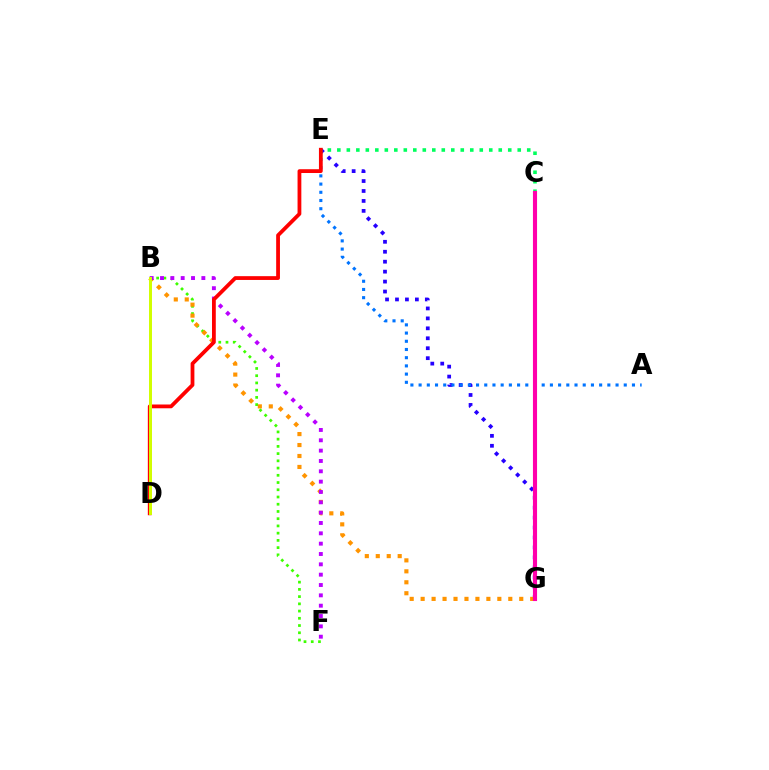{('B', 'F'): [{'color': '#3dff00', 'line_style': 'dotted', 'thickness': 1.96}, {'color': '#b900ff', 'line_style': 'dotted', 'thickness': 2.81}], ('E', 'G'): [{'color': '#2500ff', 'line_style': 'dotted', 'thickness': 2.7}], ('C', 'E'): [{'color': '#00ff5c', 'line_style': 'dotted', 'thickness': 2.58}], ('B', 'G'): [{'color': '#ff9400', 'line_style': 'dotted', 'thickness': 2.98}], ('C', 'G'): [{'color': '#00fff6', 'line_style': 'dotted', 'thickness': 1.79}, {'color': '#ff00ac', 'line_style': 'solid', 'thickness': 2.96}], ('A', 'E'): [{'color': '#0074ff', 'line_style': 'dotted', 'thickness': 2.23}], ('D', 'E'): [{'color': '#ff0000', 'line_style': 'solid', 'thickness': 2.72}], ('B', 'D'): [{'color': '#d1ff00', 'line_style': 'solid', 'thickness': 2.14}]}